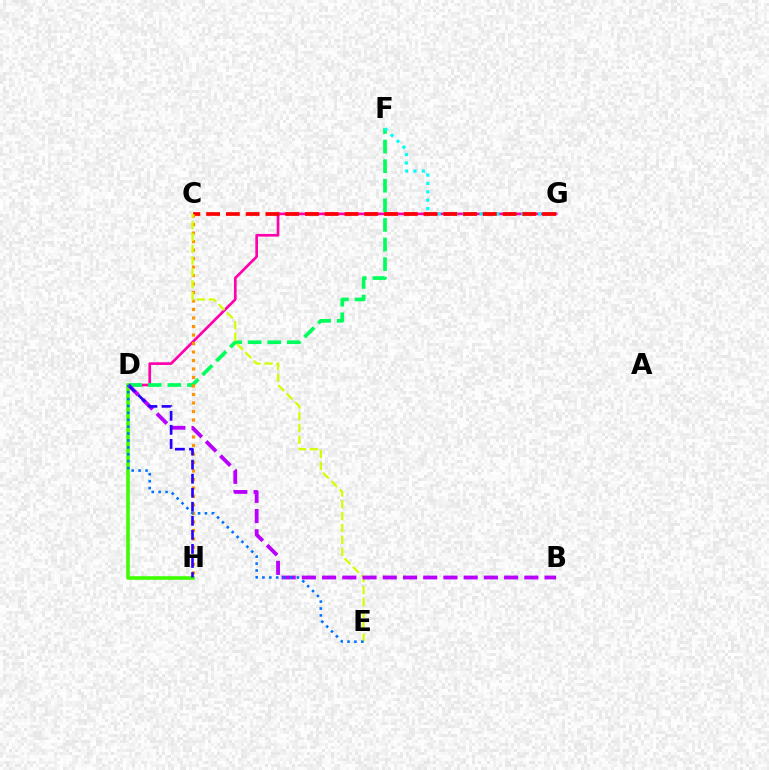{('D', 'G'): [{'color': '#ff00ac', 'line_style': 'solid', 'thickness': 1.93}], ('D', 'F'): [{'color': '#00ff5c', 'line_style': 'dashed', 'thickness': 2.66}], ('D', 'H'): [{'color': '#3dff00', 'line_style': 'solid', 'thickness': 2.59}, {'color': '#2500ff', 'line_style': 'dashed', 'thickness': 1.91}], ('F', 'G'): [{'color': '#00fff6', 'line_style': 'dotted', 'thickness': 2.28}], ('C', 'G'): [{'color': '#ff0000', 'line_style': 'dashed', 'thickness': 2.68}], ('C', 'H'): [{'color': '#ff9400', 'line_style': 'dotted', 'thickness': 2.31}], ('C', 'E'): [{'color': '#d1ff00', 'line_style': 'dashed', 'thickness': 1.61}], ('B', 'D'): [{'color': '#b900ff', 'line_style': 'dashed', 'thickness': 2.75}], ('D', 'E'): [{'color': '#0074ff', 'line_style': 'dotted', 'thickness': 1.87}]}